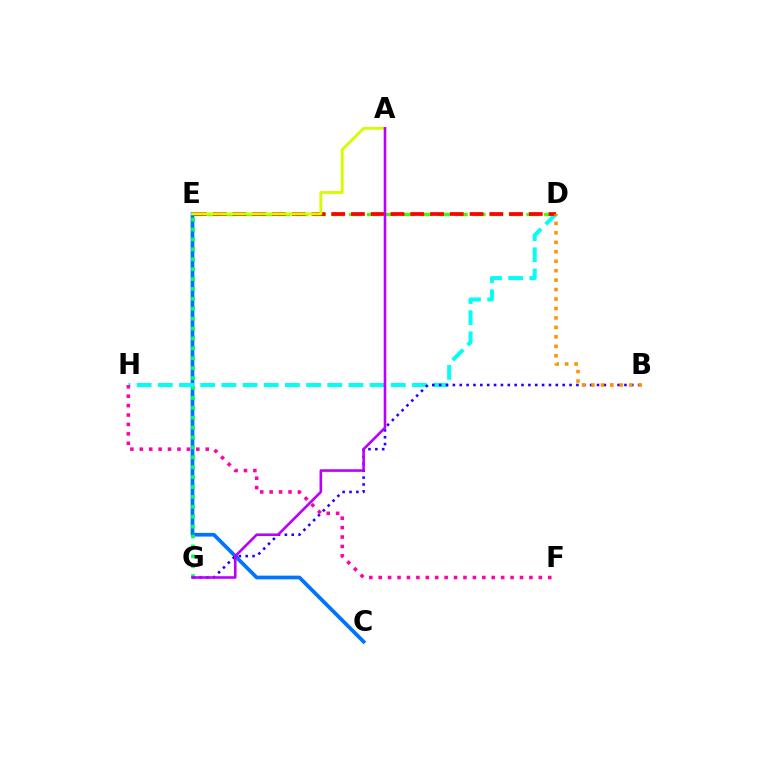{('C', 'E'): [{'color': '#0074ff', 'line_style': 'solid', 'thickness': 2.67}], ('D', 'E'): [{'color': '#3dff00', 'line_style': 'dashed', 'thickness': 2.41}, {'color': '#ff0000', 'line_style': 'dashed', 'thickness': 2.68}], ('E', 'G'): [{'color': '#00ff5c', 'line_style': 'dotted', 'thickness': 2.69}], ('D', 'H'): [{'color': '#00fff6', 'line_style': 'dashed', 'thickness': 2.88}], ('B', 'G'): [{'color': '#2500ff', 'line_style': 'dotted', 'thickness': 1.86}], ('F', 'H'): [{'color': '#ff00ac', 'line_style': 'dotted', 'thickness': 2.56}], ('B', 'D'): [{'color': '#ff9400', 'line_style': 'dotted', 'thickness': 2.57}], ('A', 'E'): [{'color': '#d1ff00', 'line_style': 'solid', 'thickness': 2.08}], ('A', 'G'): [{'color': '#b900ff', 'line_style': 'solid', 'thickness': 1.87}]}